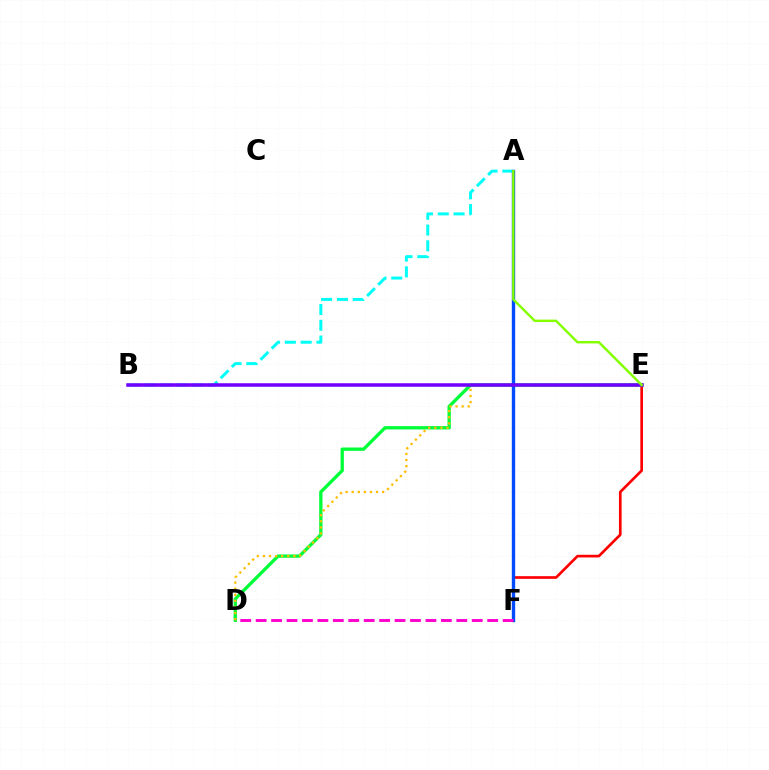{('E', 'F'): [{'color': '#ff0000', 'line_style': 'solid', 'thickness': 1.93}], ('D', 'E'): [{'color': '#00ff39', 'line_style': 'solid', 'thickness': 2.39}, {'color': '#ffbd00', 'line_style': 'dotted', 'thickness': 1.65}], ('A', 'B'): [{'color': '#00fff6', 'line_style': 'dashed', 'thickness': 2.15}], ('A', 'F'): [{'color': '#004bff', 'line_style': 'solid', 'thickness': 2.42}], ('B', 'E'): [{'color': '#7200ff', 'line_style': 'solid', 'thickness': 2.55}], ('A', 'E'): [{'color': '#84ff00', 'line_style': 'solid', 'thickness': 1.75}], ('D', 'F'): [{'color': '#ff00cf', 'line_style': 'dashed', 'thickness': 2.1}]}